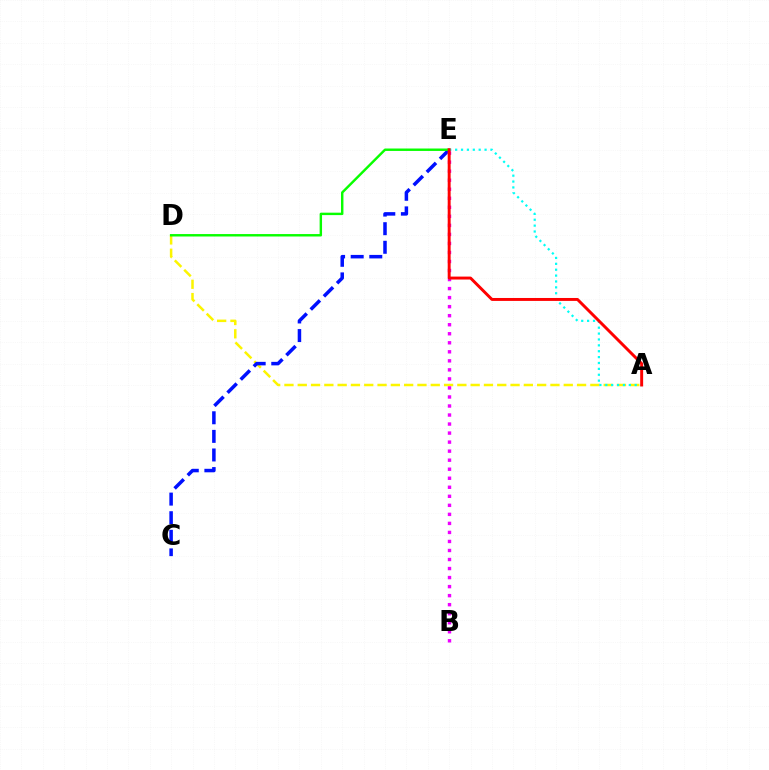{('A', 'D'): [{'color': '#fcf500', 'line_style': 'dashed', 'thickness': 1.81}], ('C', 'E'): [{'color': '#0010ff', 'line_style': 'dashed', 'thickness': 2.53}], ('D', 'E'): [{'color': '#08ff00', 'line_style': 'solid', 'thickness': 1.75}], ('B', 'E'): [{'color': '#ee00ff', 'line_style': 'dotted', 'thickness': 2.45}], ('A', 'E'): [{'color': '#00fff6', 'line_style': 'dotted', 'thickness': 1.6}, {'color': '#ff0000', 'line_style': 'solid', 'thickness': 2.12}]}